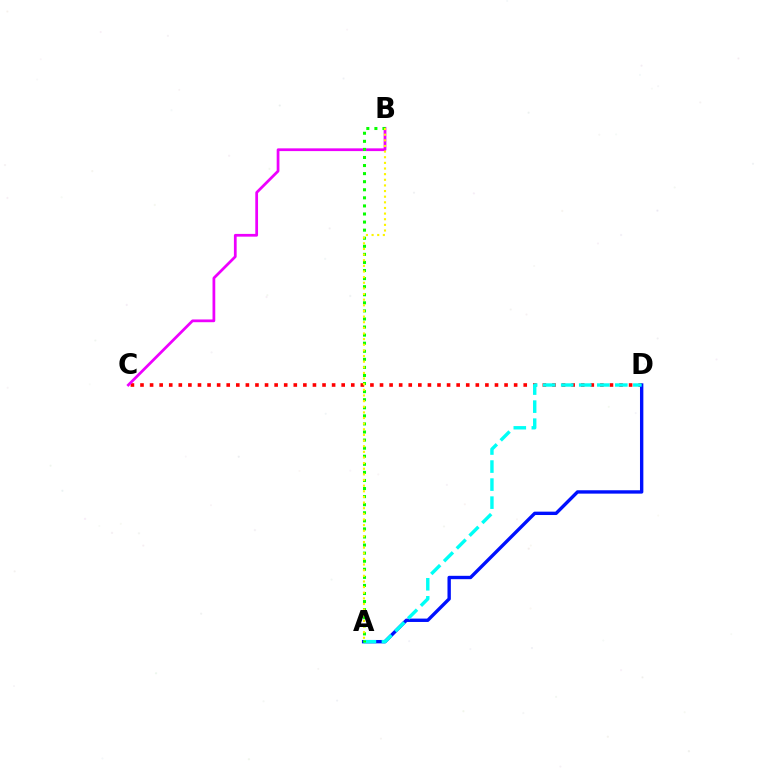{('C', 'D'): [{'color': '#ff0000', 'line_style': 'dotted', 'thickness': 2.6}], ('A', 'D'): [{'color': '#0010ff', 'line_style': 'solid', 'thickness': 2.43}, {'color': '#00fff6', 'line_style': 'dashed', 'thickness': 2.45}], ('B', 'C'): [{'color': '#ee00ff', 'line_style': 'solid', 'thickness': 1.98}], ('A', 'B'): [{'color': '#08ff00', 'line_style': 'dotted', 'thickness': 2.19}, {'color': '#fcf500', 'line_style': 'dotted', 'thickness': 1.53}]}